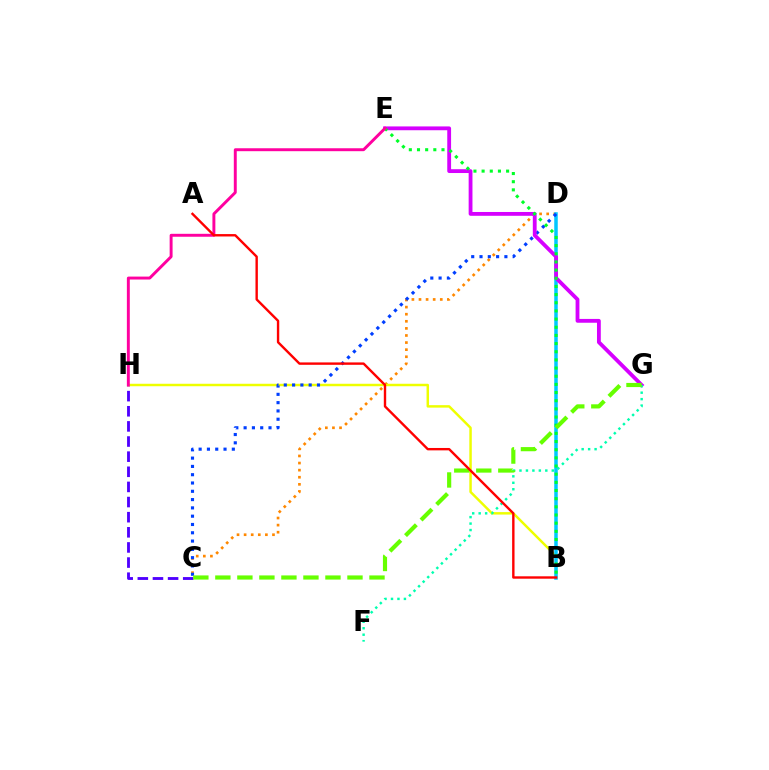{('C', 'H'): [{'color': '#4f00ff', 'line_style': 'dashed', 'thickness': 2.06}], ('C', 'D'): [{'color': '#ff8800', 'line_style': 'dotted', 'thickness': 1.93}, {'color': '#003fff', 'line_style': 'dotted', 'thickness': 2.25}], ('B', 'H'): [{'color': '#eeff00', 'line_style': 'solid', 'thickness': 1.78}], ('B', 'D'): [{'color': '#00c7ff', 'line_style': 'solid', 'thickness': 2.52}], ('E', 'G'): [{'color': '#d600ff', 'line_style': 'solid', 'thickness': 2.75}], ('F', 'G'): [{'color': '#00ffaf', 'line_style': 'dotted', 'thickness': 1.75}], ('B', 'E'): [{'color': '#00ff27', 'line_style': 'dotted', 'thickness': 2.22}], ('C', 'G'): [{'color': '#66ff00', 'line_style': 'dashed', 'thickness': 2.99}], ('E', 'H'): [{'color': '#ff00a0', 'line_style': 'solid', 'thickness': 2.11}], ('A', 'B'): [{'color': '#ff0000', 'line_style': 'solid', 'thickness': 1.72}]}